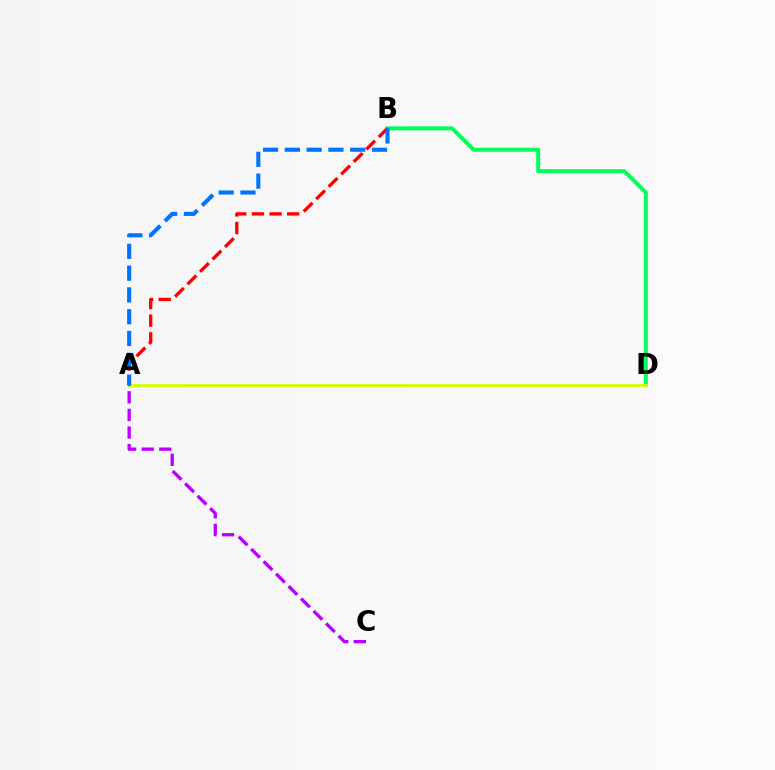{('B', 'D'): [{'color': '#00ff5c', 'line_style': 'solid', 'thickness': 2.86}], ('A', 'B'): [{'color': '#ff0000', 'line_style': 'dashed', 'thickness': 2.4}, {'color': '#0074ff', 'line_style': 'dashed', 'thickness': 2.96}], ('A', 'D'): [{'color': '#d1ff00', 'line_style': 'solid', 'thickness': 2.0}], ('A', 'C'): [{'color': '#b900ff', 'line_style': 'dashed', 'thickness': 2.39}]}